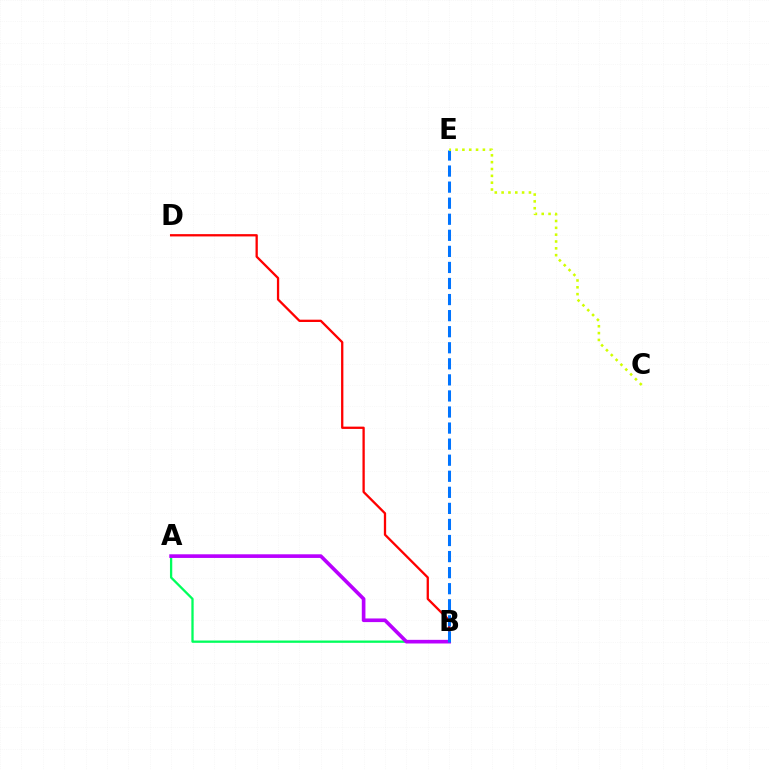{('A', 'B'): [{'color': '#00ff5c', 'line_style': 'solid', 'thickness': 1.65}, {'color': '#b900ff', 'line_style': 'solid', 'thickness': 2.62}], ('B', 'D'): [{'color': '#ff0000', 'line_style': 'solid', 'thickness': 1.65}], ('B', 'E'): [{'color': '#0074ff', 'line_style': 'dashed', 'thickness': 2.18}], ('C', 'E'): [{'color': '#d1ff00', 'line_style': 'dotted', 'thickness': 1.86}]}